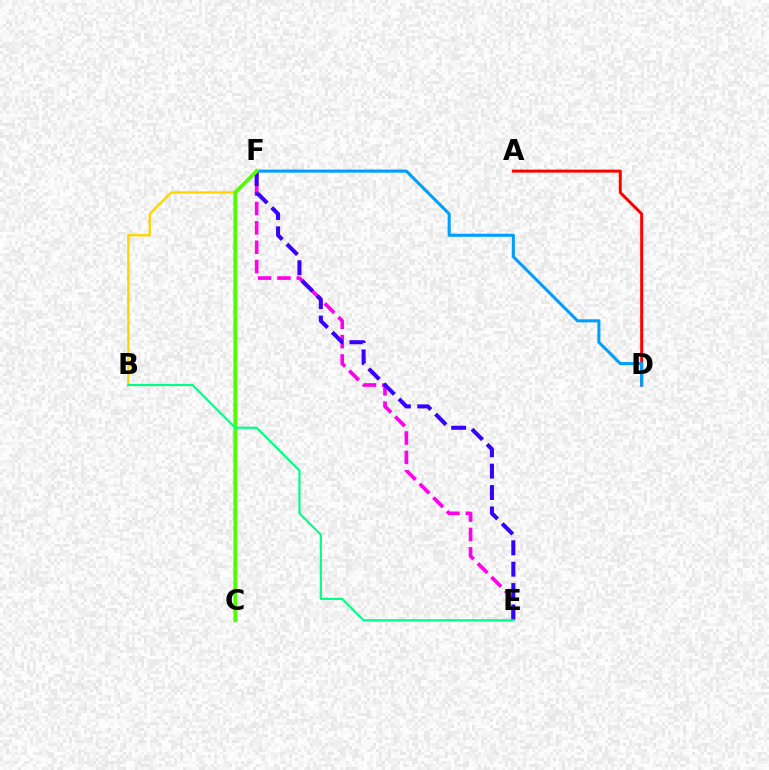{('E', 'F'): [{'color': '#ff00ed', 'line_style': 'dashed', 'thickness': 2.63}, {'color': '#3700ff', 'line_style': 'dashed', 'thickness': 2.9}], ('A', 'D'): [{'color': '#ff0000', 'line_style': 'solid', 'thickness': 2.15}], ('B', 'F'): [{'color': '#ffd500', 'line_style': 'solid', 'thickness': 1.7}], ('D', 'F'): [{'color': '#009eff', 'line_style': 'solid', 'thickness': 2.2}], ('C', 'F'): [{'color': '#4fff00', 'line_style': 'solid', 'thickness': 2.72}], ('B', 'E'): [{'color': '#00ff86', 'line_style': 'solid', 'thickness': 1.56}]}